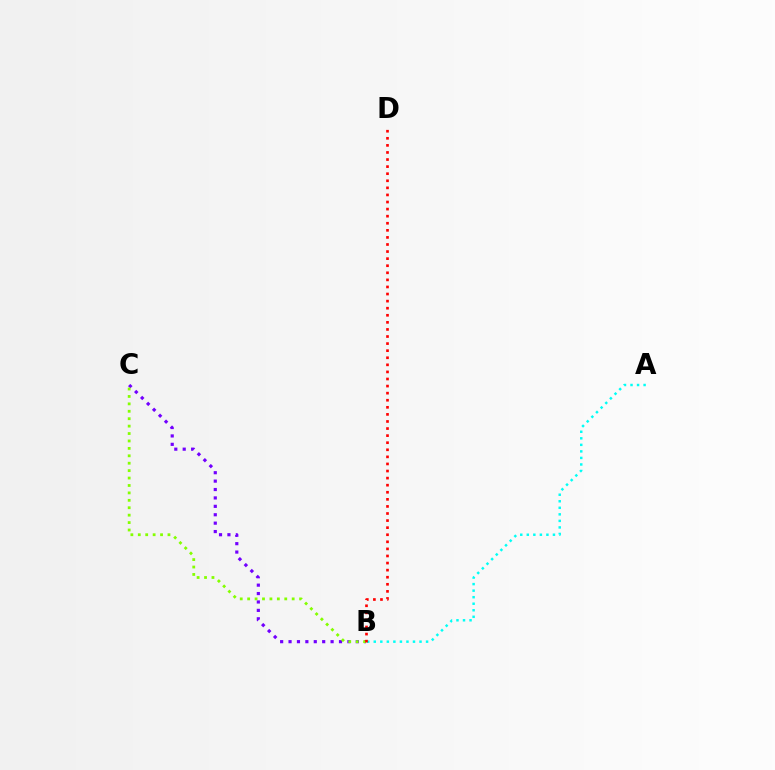{('B', 'C'): [{'color': '#7200ff', 'line_style': 'dotted', 'thickness': 2.28}, {'color': '#84ff00', 'line_style': 'dotted', 'thickness': 2.02}], ('A', 'B'): [{'color': '#00fff6', 'line_style': 'dotted', 'thickness': 1.78}], ('B', 'D'): [{'color': '#ff0000', 'line_style': 'dotted', 'thickness': 1.92}]}